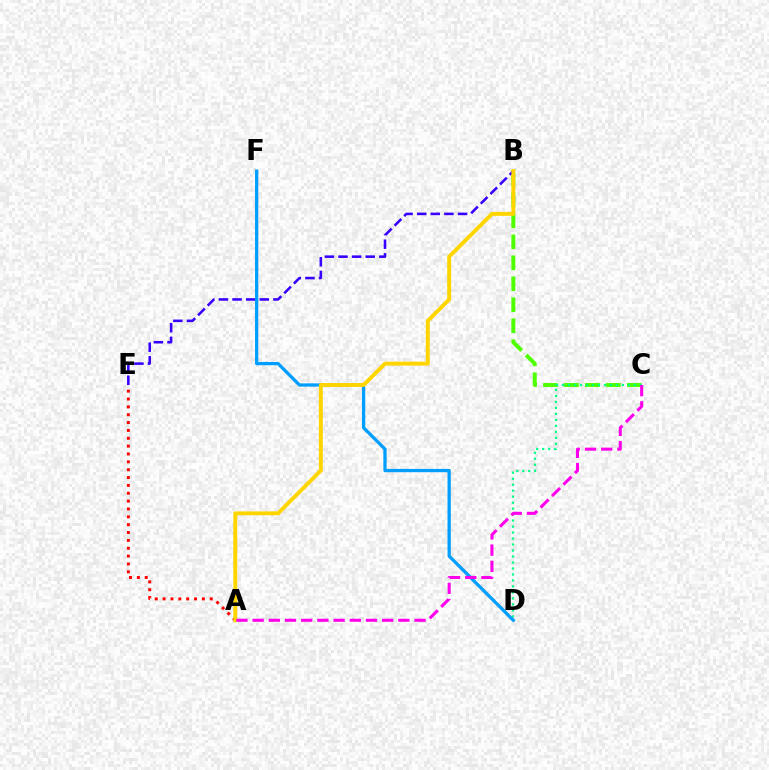{('A', 'E'): [{'color': '#ff0000', 'line_style': 'dotted', 'thickness': 2.13}], ('B', 'C'): [{'color': '#4fff00', 'line_style': 'dashed', 'thickness': 2.85}], ('B', 'E'): [{'color': '#3700ff', 'line_style': 'dashed', 'thickness': 1.85}], ('C', 'D'): [{'color': '#00ff86', 'line_style': 'dotted', 'thickness': 1.63}], ('D', 'F'): [{'color': '#009eff', 'line_style': 'solid', 'thickness': 2.36}], ('A', 'B'): [{'color': '#ffd500', 'line_style': 'solid', 'thickness': 2.83}], ('A', 'C'): [{'color': '#ff00ed', 'line_style': 'dashed', 'thickness': 2.2}]}